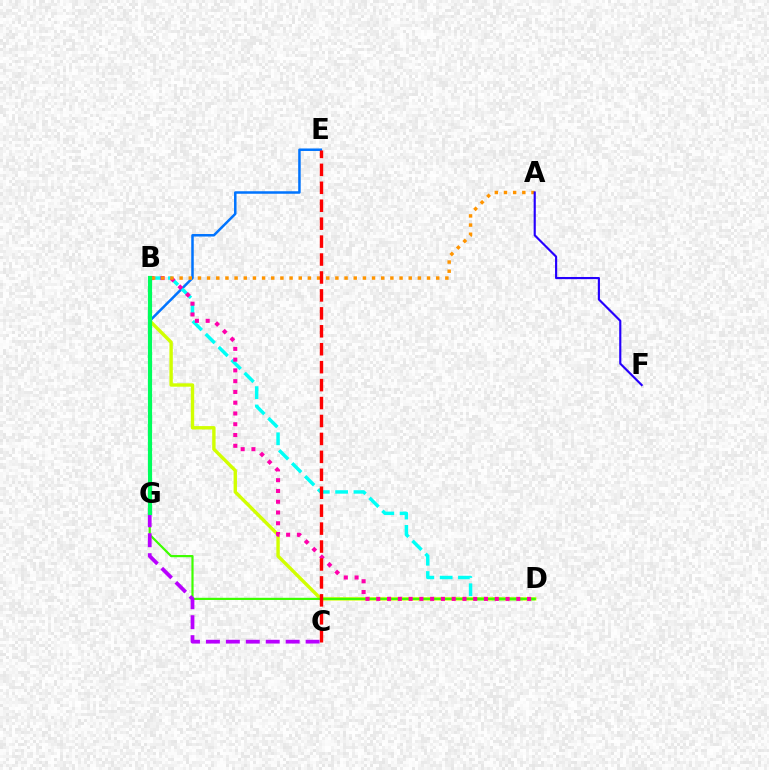{('E', 'G'): [{'color': '#0074ff', 'line_style': 'solid', 'thickness': 1.81}], ('B', 'D'): [{'color': '#00fff6', 'line_style': 'dashed', 'thickness': 2.49}, {'color': '#d1ff00', 'line_style': 'solid', 'thickness': 2.44}, {'color': '#ff00ac', 'line_style': 'dotted', 'thickness': 2.93}], ('D', 'G'): [{'color': '#3dff00', 'line_style': 'solid', 'thickness': 1.58}], ('A', 'B'): [{'color': '#ff9400', 'line_style': 'dotted', 'thickness': 2.49}], ('C', 'E'): [{'color': '#ff0000', 'line_style': 'dashed', 'thickness': 2.44}], ('A', 'F'): [{'color': '#2500ff', 'line_style': 'solid', 'thickness': 1.55}], ('C', 'G'): [{'color': '#b900ff', 'line_style': 'dashed', 'thickness': 2.71}], ('B', 'G'): [{'color': '#00ff5c', 'line_style': 'solid', 'thickness': 2.99}]}